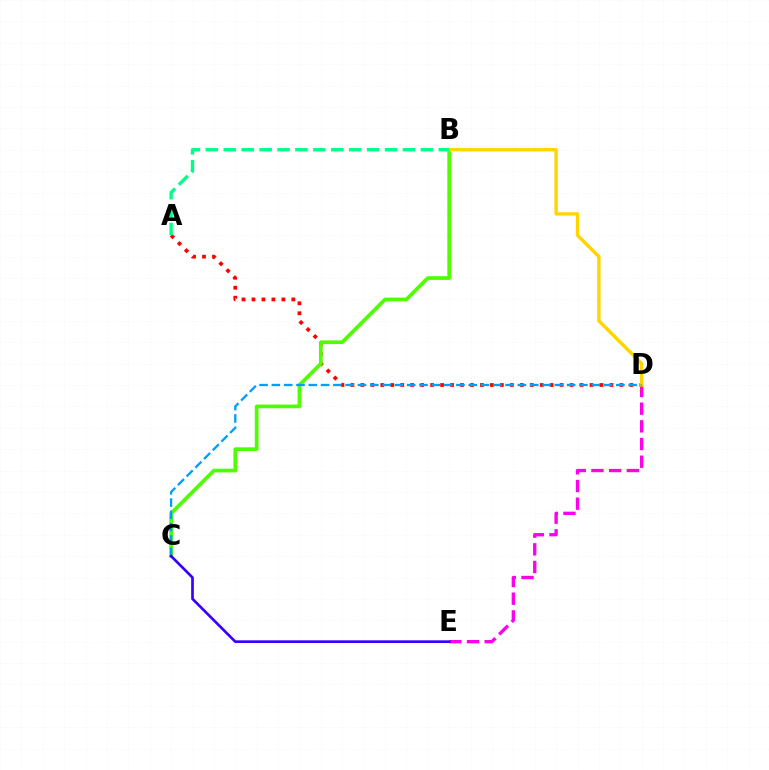{('D', 'E'): [{'color': '#ff00ed', 'line_style': 'dashed', 'thickness': 2.4}], ('A', 'D'): [{'color': '#ff0000', 'line_style': 'dotted', 'thickness': 2.71}], ('B', 'C'): [{'color': '#4fff00', 'line_style': 'solid', 'thickness': 2.67}], ('B', 'D'): [{'color': '#ffd500', 'line_style': 'solid', 'thickness': 2.44}], ('C', 'D'): [{'color': '#009eff', 'line_style': 'dashed', 'thickness': 1.67}], ('A', 'B'): [{'color': '#00ff86', 'line_style': 'dashed', 'thickness': 2.43}], ('C', 'E'): [{'color': '#3700ff', 'line_style': 'solid', 'thickness': 1.93}]}